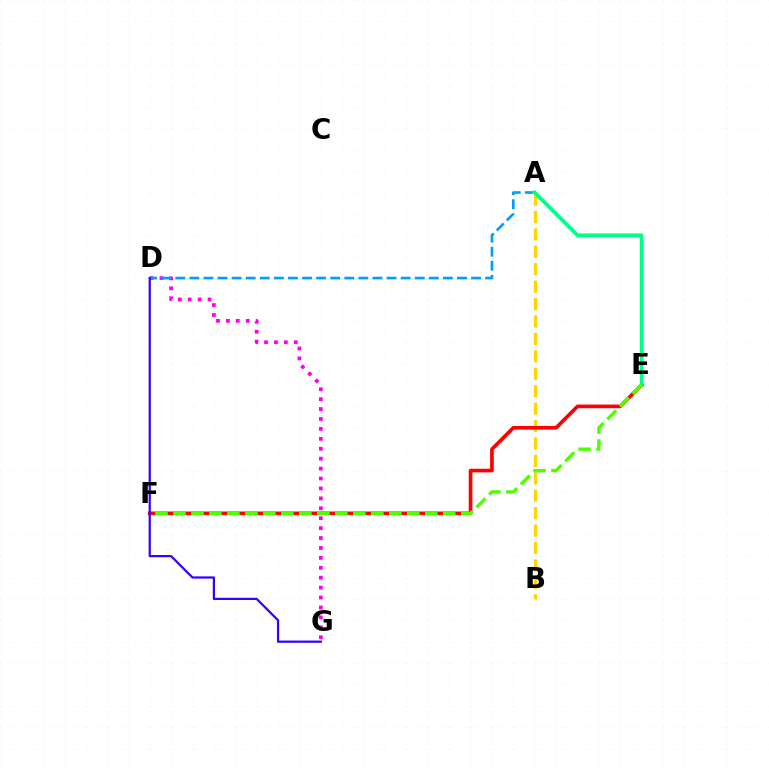{('A', 'B'): [{'color': '#ffd500', 'line_style': 'dashed', 'thickness': 2.37}], ('D', 'G'): [{'color': '#ff00ed', 'line_style': 'dotted', 'thickness': 2.7}, {'color': '#3700ff', 'line_style': 'solid', 'thickness': 1.6}], ('E', 'F'): [{'color': '#ff0000', 'line_style': 'solid', 'thickness': 2.63}, {'color': '#4fff00', 'line_style': 'dashed', 'thickness': 2.44}], ('A', 'D'): [{'color': '#009eff', 'line_style': 'dashed', 'thickness': 1.91}], ('A', 'E'): [{'color': '#00ff86', 'line_style': 'solid', 'thickness': 2.68}]}